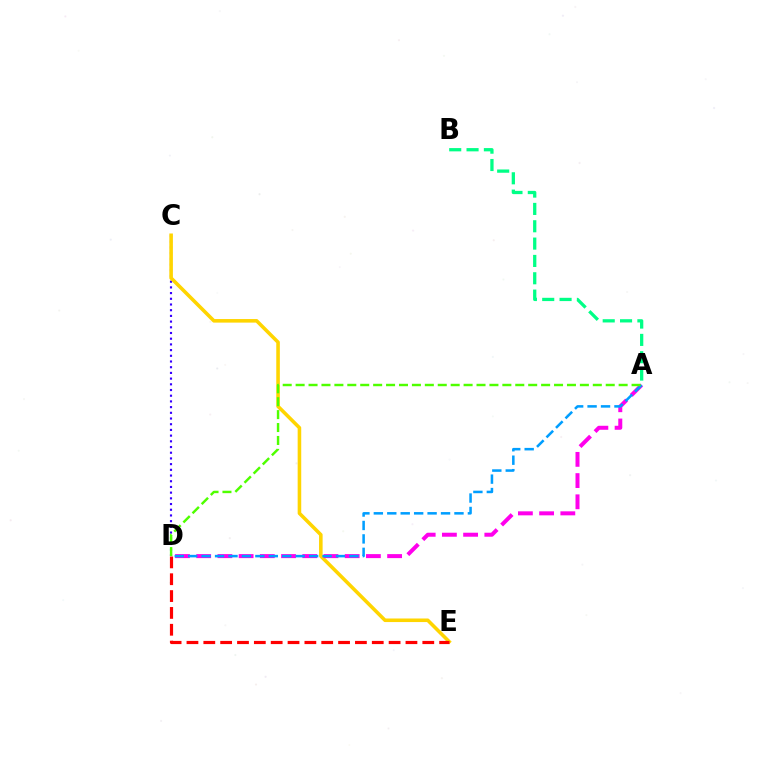{('C', 'D'): [{'color': '#3700ff', 'line_style': 'dotted', 'thickness': 1.55}], ('C', 'E'): [{'color': '#ffd500', 'line_style': 'solid', 'thickness': 2.57}], ('A', 'B'): [{'color': '#00ff86', 'line_style': 'dashed', 'thickness': 2.36}], ('A', 'D'): [{'color': '#ff00ed', 'line_style': 'dashed', 'thickness': 2.88}, {'color': '#009eff', 'line_style': 'dashed', 'thickness': 1.83}, {'color': '#4fff00', 'line_style': 'dashed', 'thickness': 1.76}], ('D', 'E'): [{'color': '#ff0000', 'line_style': 'dashed', 'thickness': 2.29}]}